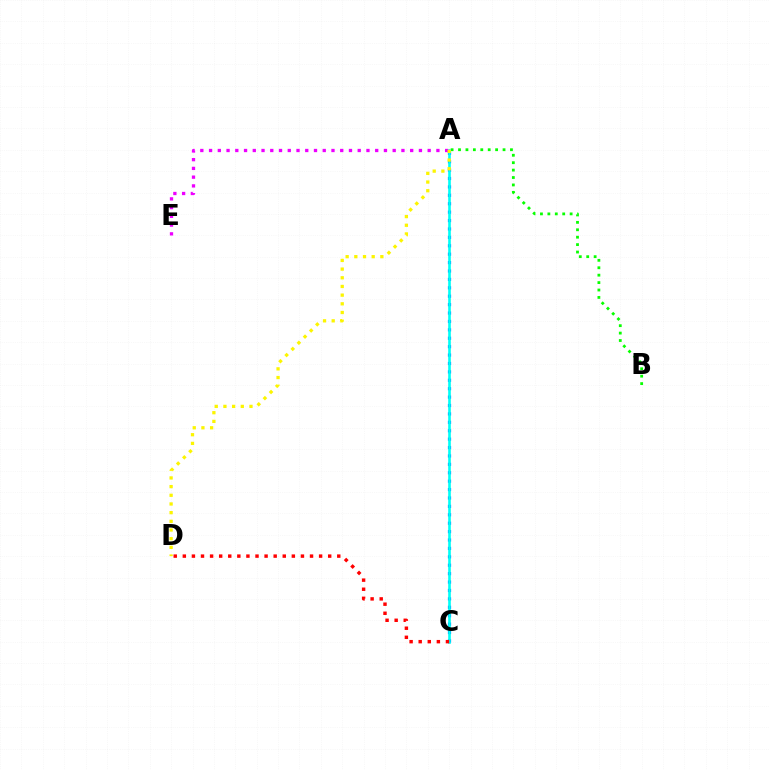{('A', 'E'): [{'color': '#ee00ff', 'line_style': 'dotted', 'thickness': 2.38}], ('A', 'B'): [{'color': '#08ff00', 'line_style': 'dotted', 'thickness': 2.02}], ('A', 'C'): [{'color': '#0010ff', 'line_style': 'dotted', 'thickness': 2.28}, {'color': '#00fff6', 'line_style': 'solid', 'thickness': 1.9}], ('A', 'D'): [{'color': '#fcf500', 'line_style': 'dotted', 'thickness': 2.36}], ('C', 'D'): [{'color': '#ff0000', 'line_style': 'dotted', 'thickness': 2.47}]}